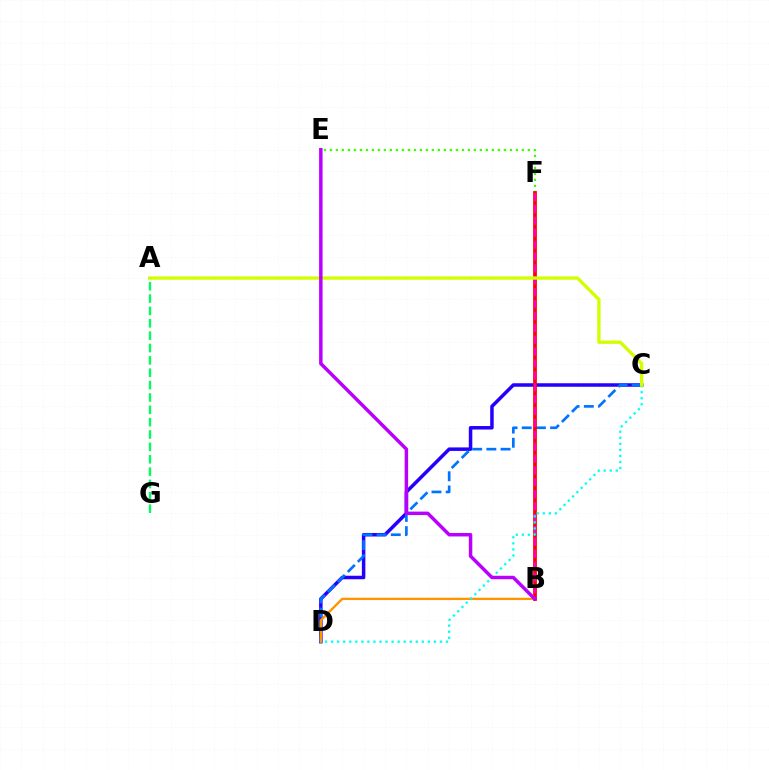{('C', 'D'): [{'color': '#2500ff', 'line_style': 'solid', 'thickness': 2.53}, {'color': '#0074ff', 'line_style': 'dashed', 'thickness': 1.93}, {'color': '#00fff6', 'line_style': 'dotted', 'thickness': 1.64}], ('E', 'F'): [{'color': '#3dff00', 'line_style': 'dotted', 'thickness': 1.63}], ('B', 'F'): [{'color': '#ff0000', 'line_style': 'solid', 'thickness': 2.69}, {'color': '#ff00ac', 'line_style': 'dashed', 'thickness': 1.61}], ('B', 'D'): [{'color': '#ff9400', 'line_style': 'solid', 'thickness': 1.67}], ('A', 'C'): [{'color': '#d1ff00', 'line_style': 'solid', 'thickness': 2.4}], ('A', 'G'): [{'color': '#00ff5c', 'line_style': 'dashed', 'thickness': 1.68}], ('B', 'E'): [{'color': '#b900ff', 'line_style': 'solid', 'thickness': 2.49}]}